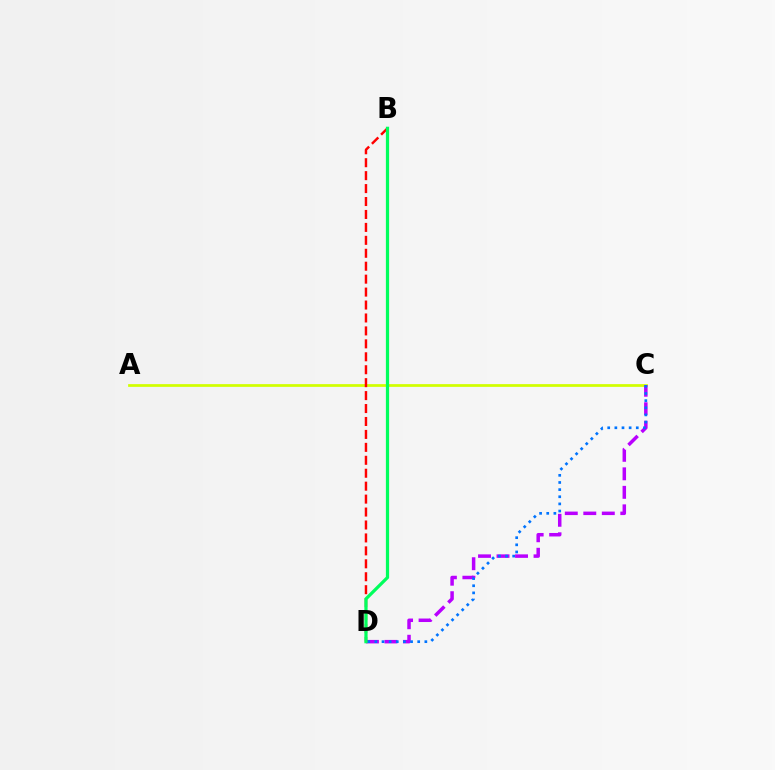{('A', 'C'): [{'color': '#d1ff00', 'line_style': 'solid', 'thickness': 1.97}], ('C', 'D'): [{'color': '#b900ff', 'line_style': 'dashed', 'thickness': 2.51}, {'color': '#0074ff', 'line_style': 'dotted', 'thickness': 1.94}], ('B', 'D'): [{'color': '#ff0000', 'line_style': 'dashed', 'thickness': 1.76}, {'color': '#00ff5c', 'line_style': 'solid', 'thickness': 2.32}]}